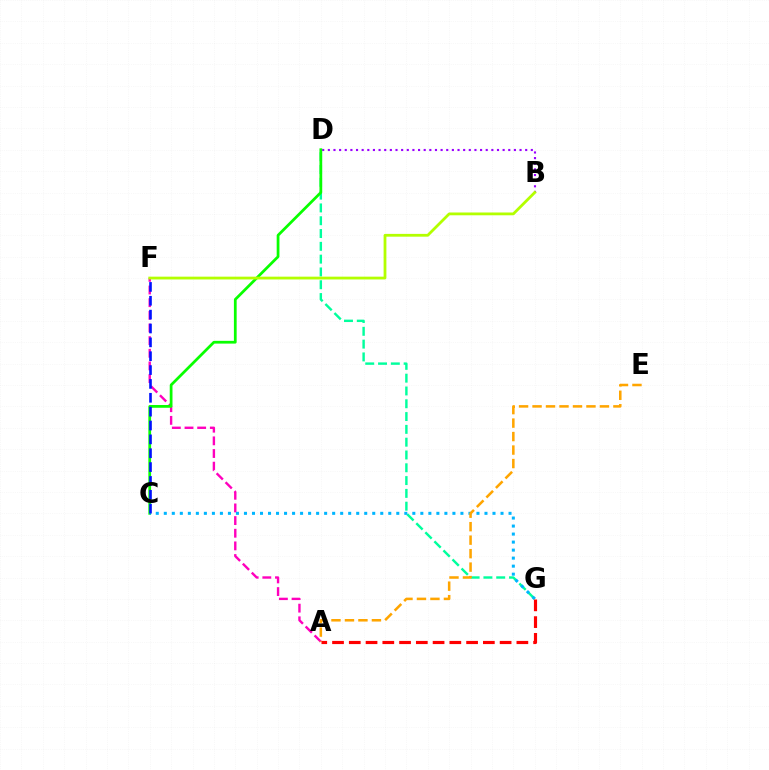{('B', 'D'): [{'color': '#9b00ff', 'line_style': 'dotted', 'thickness': 1.53}], ('D', 'G'): [{'color': '#00ff9d', 'line_style': 'dashed', 'thickness': 1.74}], ('A', 'F'): [{'color': '#ff00bd', 'line_style': 'dashed', 'thickness': 1.72}], ('C', 'D'): [{'color': '#08ff00', 'line_style': 'solid', 'thickness': 1.98}], ('C', 'G'): [{'color': '#00b5ff', 'line_style': 'dotted', 'thickness': 2.18}], ('B', 'F'): [{'color': '#b3ff00', 'line_style': 'solid', 'thickness': 2.01}], ('A', 'E'): [{'color': '#ffa500', 'line_style': 'dashed', 'thickness': 1.83}], ('A', 'G'): [{'color': '#ff0000', 'line_style': 'dashed', 'thickness': 2.28}], ('C', 'F'): [{'color': '#0010ff', 'line_style': 'dashed', 'thickness': 1.88}]}